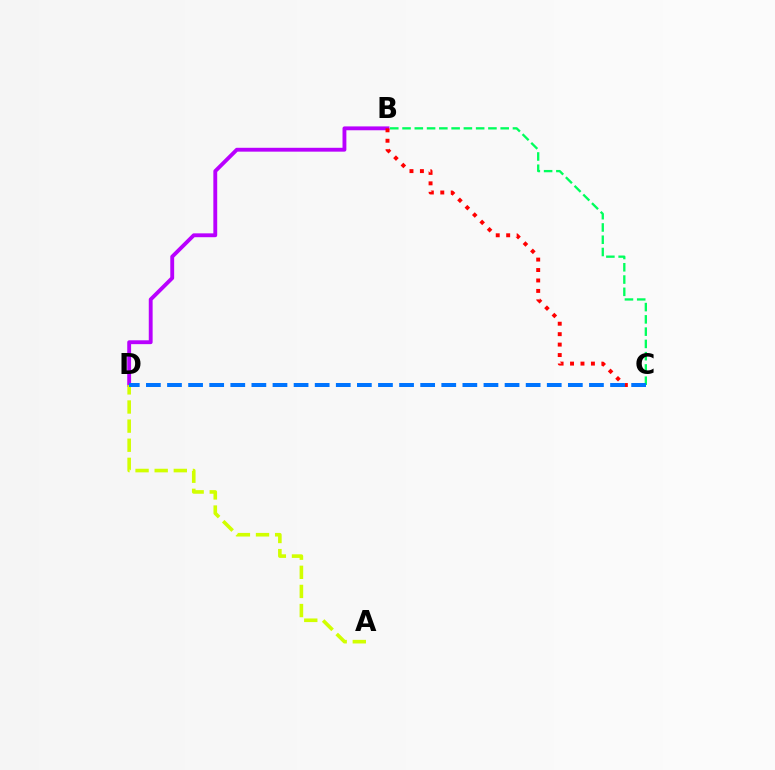{('B', 'D'): [{'color': '#b900ff', 'line_style': 'solid', 'thickness': 2.78}], ('A', 'D'): [{'color': '#d1ff00', 'line_style': 'dashed', 'thickness': 2.6}], ('B', 'C'): [{'color': '#ff0000', 'line_style': 'dotted', 'thickness': 2.84}, {'color': '#00ff5c', 'line_style': 'dashed', 'thickness': 1.67}], ('C', 'D'): [{'color': '#0074ff', 'line_style': 'dashed', 'thickness': 2.87}]}